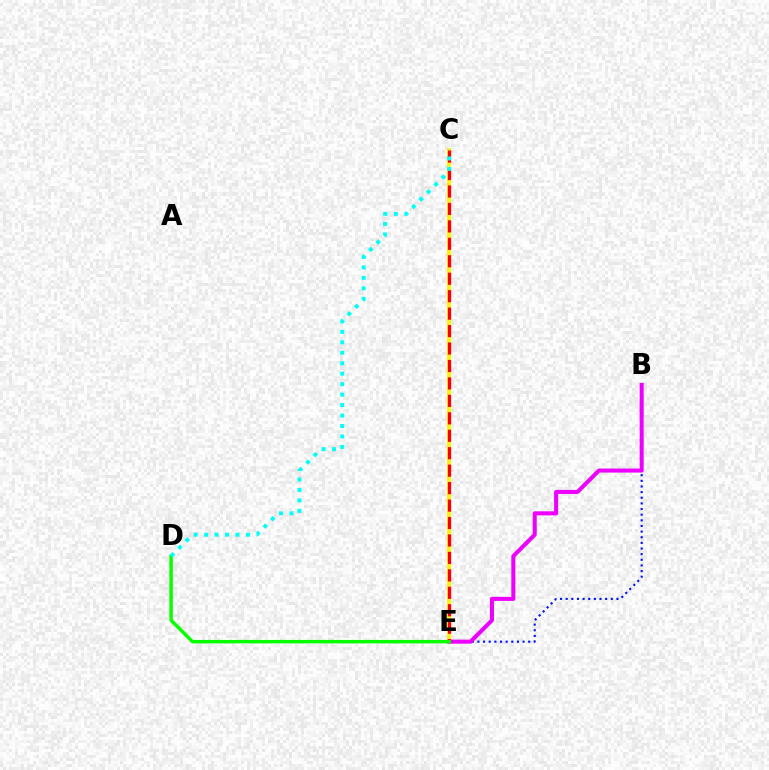{('B', 'E'): [{'color': '#0010ff', 'line_style': 'dotted', 'thickness': 1.53}, {'color': '#ee00ff', 'line_style': 'solid', 'thickness': 2.91}], ('C', 'E'): [{'color': '#fcf500', 'line_style': 'solid', 'thickness': 2.71}, {'color': '#ff0000', 'line_style': 'dashed', 'thickness': 2.37}], ('D', 'E'): [{'color': '#08ff00', 'line_style': 'solid', 'thickness': 2.48}], ('C', 'D'): [{'color': '#00fff6', 'line_style': 'dotted', 'thickness': 2.84}]}